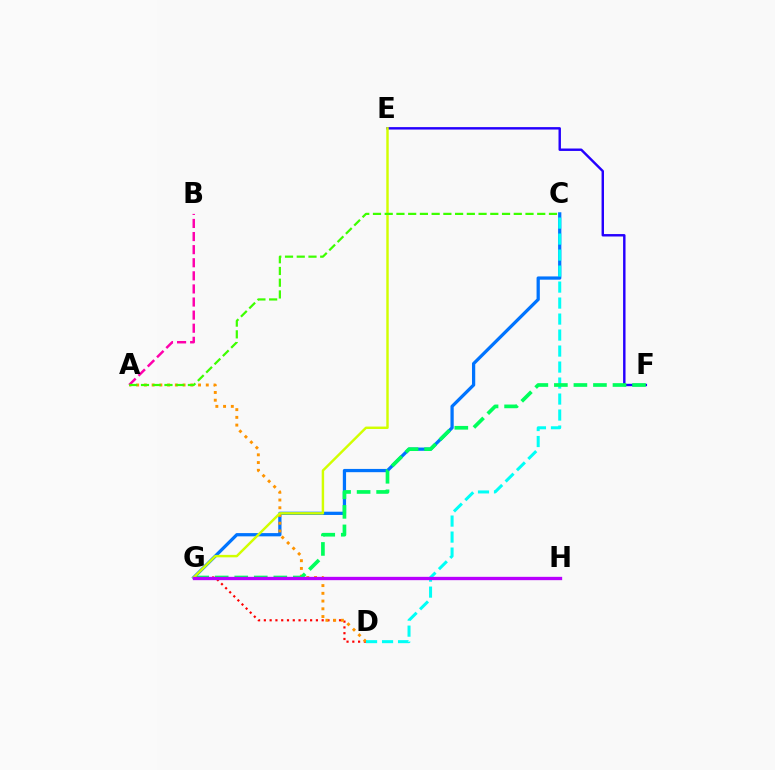{('D', 'G'): [{'color': '#ff0000', 'line_style': 'dotted', 'thickness': 1.57}], ('C', 'G'): [{'color': '#0074ff', 'line_style': 'solid', 'thickness': 2.35}], ('A', 'D'): [{'color': '#ff9400', 'line_style': 'dotted', 'thickness': 2.1}], ('A', 'B'): [{'color': '#ff00ac', 'line_style': 'dashed', 'thickness': 1.78}], ('C', 'D'): [{'color': '#00fff6', 'line_style': 'dashed', 'thickness': 2.17}], ('E', 'F'): [{'color': '#2500ff', 'line_style': 'solid', 'thickness': 1.75}], ('F', 'G'): [{'color': '#00ff5c', 'line_style': 'dashed', 'thickness': 2.65}], ('E', 'G'): [{'color': '#d1ff00', 'line_style': 'solid', 'thickness': 1.76}], ('G', 'H'): [{'color': '#b900ff', 'line_style': 'solid', 'thickness': 2.39}], ('A', 'C'): [{'color': '#3dff00', 'line_style': 'dashed', 'thickness': 1.59}]}